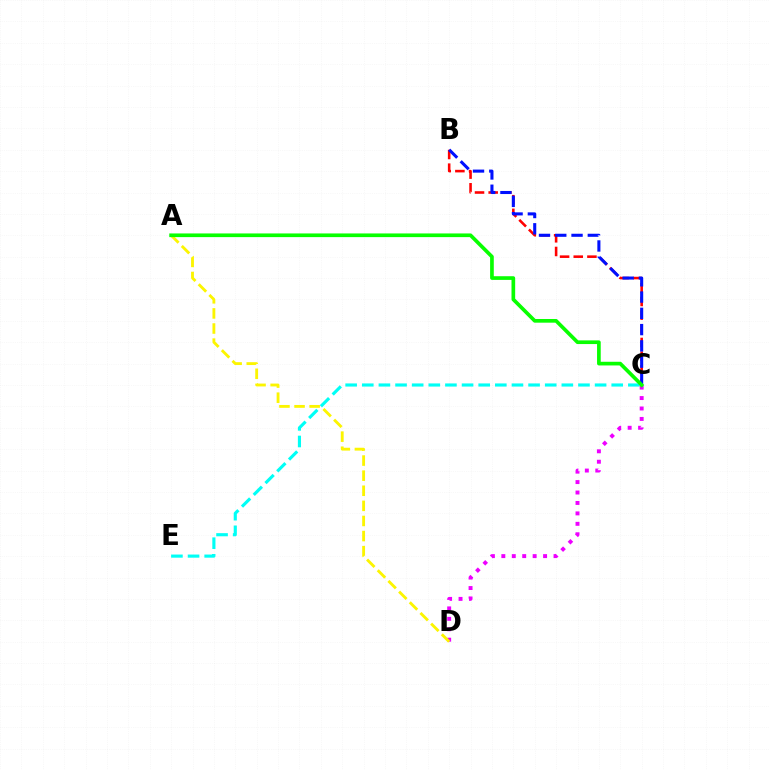{('B', 'C'): [{'color': '#ff0000', 'line_style': 'dashed', 'thickness': 1.86}, {'color': '#0010ff', 'line_style': 'dashed', 'thickness': 2.21}], ('C', 'E'): [{'color': '#00fff6', 'line_style': 'dashed', 'thickness': 2.26}], ('C', 'D'): [{'color': '#ee00ff', 'line_style': 'dotted', 'thickness': 2.84}], ('A', 'D'): [{'color': '#fcf500', 'line_style': 'dashed', 'thickness': 2.05}], ('A', 'C'): [{'color': '#08ff00', 'line_style': 'solid', 'thickness': 2.65}]}